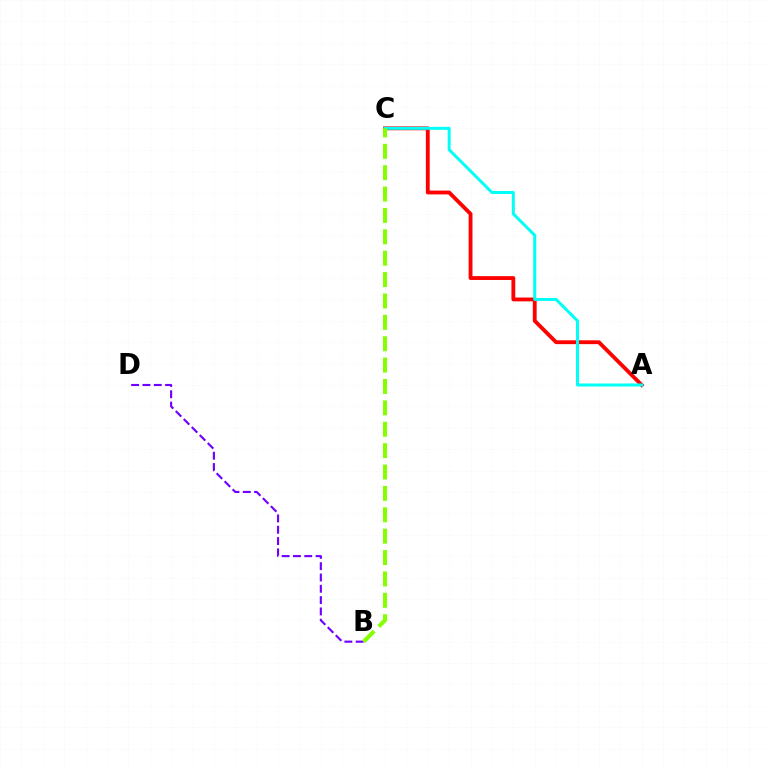{('A', 'C'): [{'color': '#ff0000', 'line_style': 'solid', 'thickness': 2.76}, {'color': '#00fff6', 'line_style': 'solid', 'thickness': 2.16}], ('B', 'D'): [{'color': '#7200ff', 'line_style': 'dashed', 'thickness': 1.54}], ('B', 'C'): [{'color': '#84ff00', 'line_style': 'dashed', 'thickness': 2.9}]}